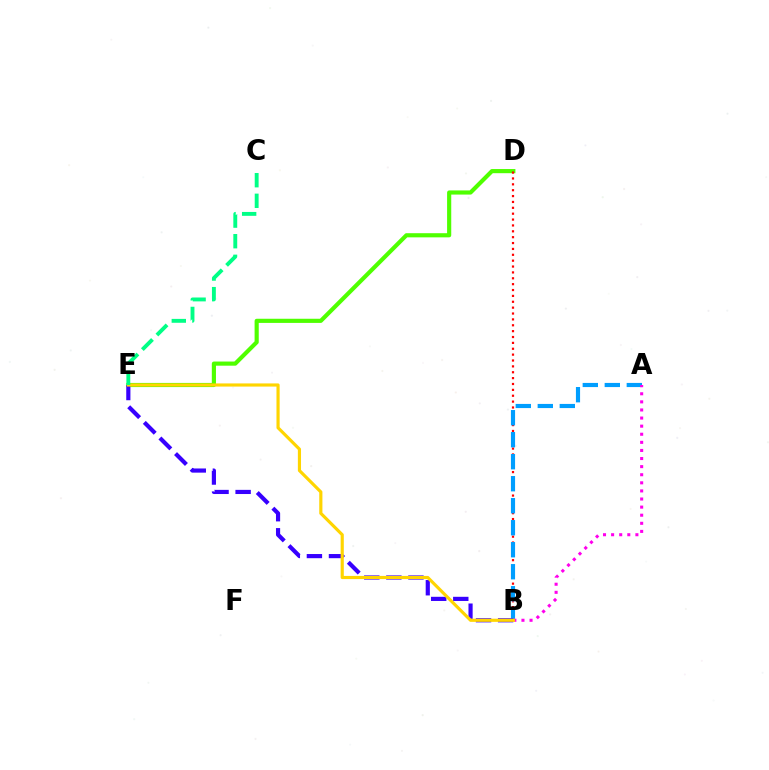{('D', 'E'): [{'color': '#4fff00', 'line_style': 'solid', 'thickness': 2.99}], ('B', 'D'): [{'color': '#ff0000', 'line_style': 'dotted', 'thickness': 1.6}], ('A', 'B'): [{'color': '#009eff', 'line_style': 'dashed', 'thickness': 2.99}, {'color': '#ff00ed', 'line_style': 'dotted', 'thickness': 2.2}], ('B', 'E'): [{'color': '#3700ff', 'line_style': 'dashed', 'thickness': 3.0}, {'color': '#ffd500', 'line_style': 'solid', 'thickness': 2.27}], ('C', 'E'): [{'color': '#00ff86', 'line_style': 'dashed', 'thickness': 2.8}]}